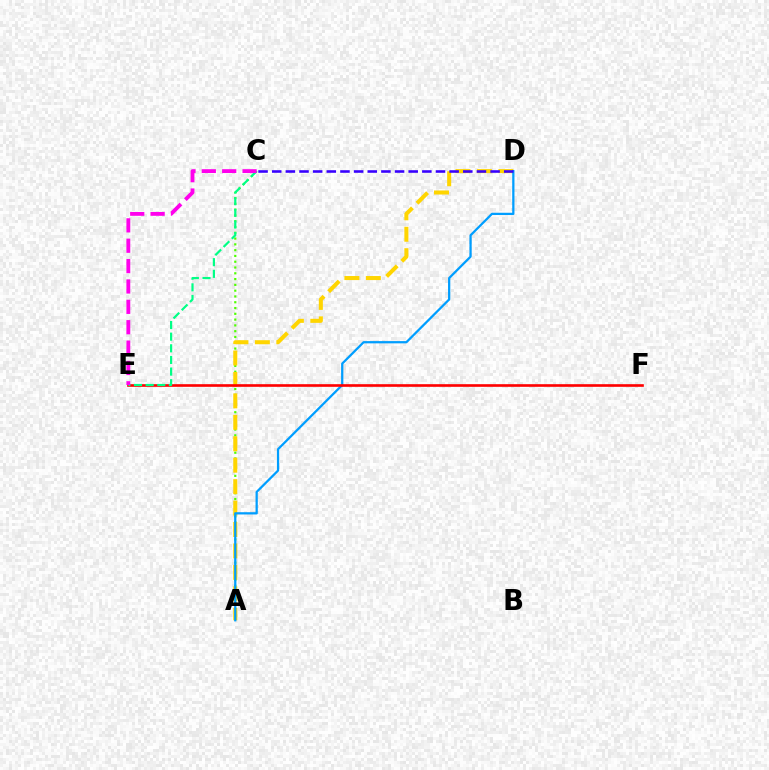{('A', 'C'): [{'color': '#4fff00', 'line_style': 'dotted', 'thickness': 1.57}], ('A', 'D'): [{'color': '#ffd500', 'line_style': 'dashed', 'thickness': 2.91}, {'color': '#009eff', 'line_style': 'solid', 'thickness': 1.62}], ('E', 'F'): [{'color': '#ff0000', 'line_style': 'solid', 'thickness': 1.9}], ('C', 'E'): [{'color': '#00ff86', 'line_style': 'dashed', 'thickness': 1.58}, {'color': '#ff00ed', 'line_style': 'dashed', 'thickness': 2.77}], ('C', 'D'): [{'color': '#3700ff', 'line_style': 'dashed', 'thickness': 1.85}]}